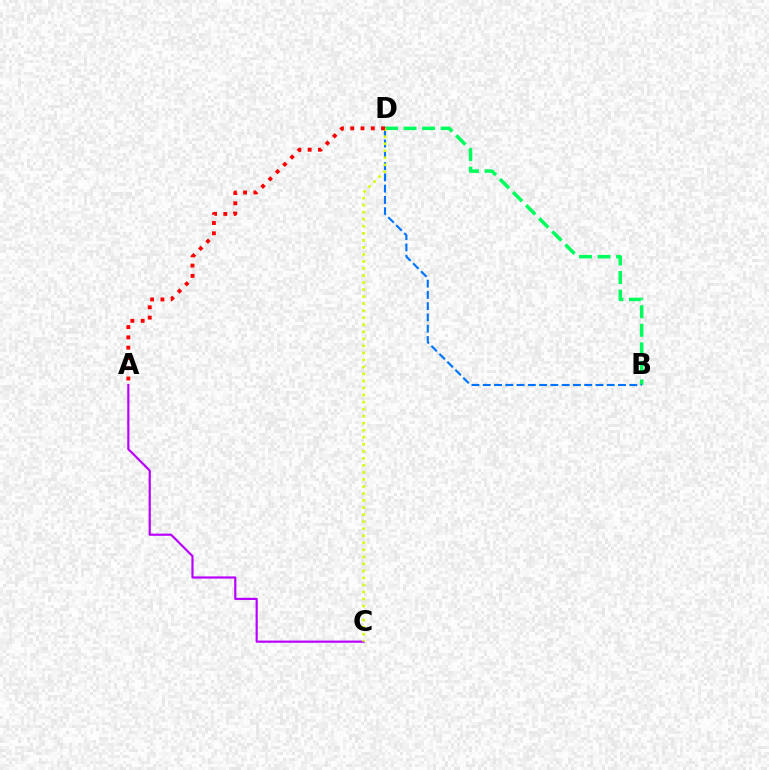{('B', 'D'): [{'color': '#00ff5c', 'line_style': 'dashed', 'thickness': 2.52}, {'color': '#0074ff', 'line_style': 'dashed', 'thickness': 1.53}], ('A', 'C'): [{'color': '#b900ff', 'line_style': 'solid', 'thickness': 1.57}], ('C', 'D'): [{'color': '#d1ff00', 'line_style': 'dotted', 'thickness': 1.91}], ('A', 'D'): [{'color': '#ff0000', 'line_style': 'dotted', 'thickness': 2.79}]}